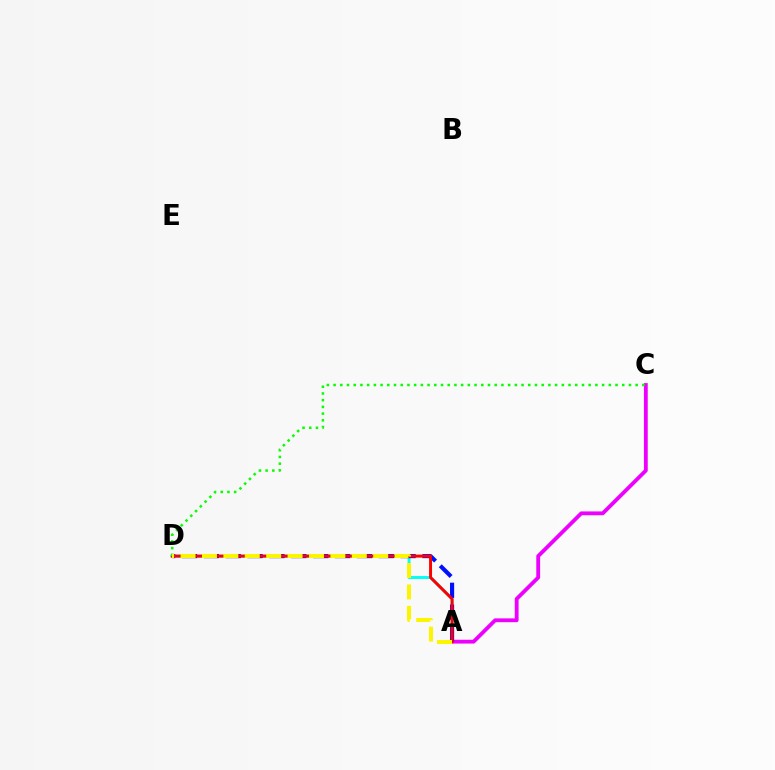{('A', 'D'): [{'color': '#00fff6', 'line_style': 'solid', 'thickness': 2.09}, {'color': '#0010ff', 'line_style': 'dashed', 'thickness': 2.97}, {'color': '#ff0000', 'line_style': 'solid', 'thickness': 2.13}, {'color': '#fcf500', 'line_style': 'dashed', 'thickness': 2.91}], ('A', 'C'): [{'color': '#ee00ff', 'line_style': 'solid', 'thickness': 2.74}], ('C', 'D'): [{'color': '#08ff00', 'line_style': 'dotted', 'thickness': 1.82}]}